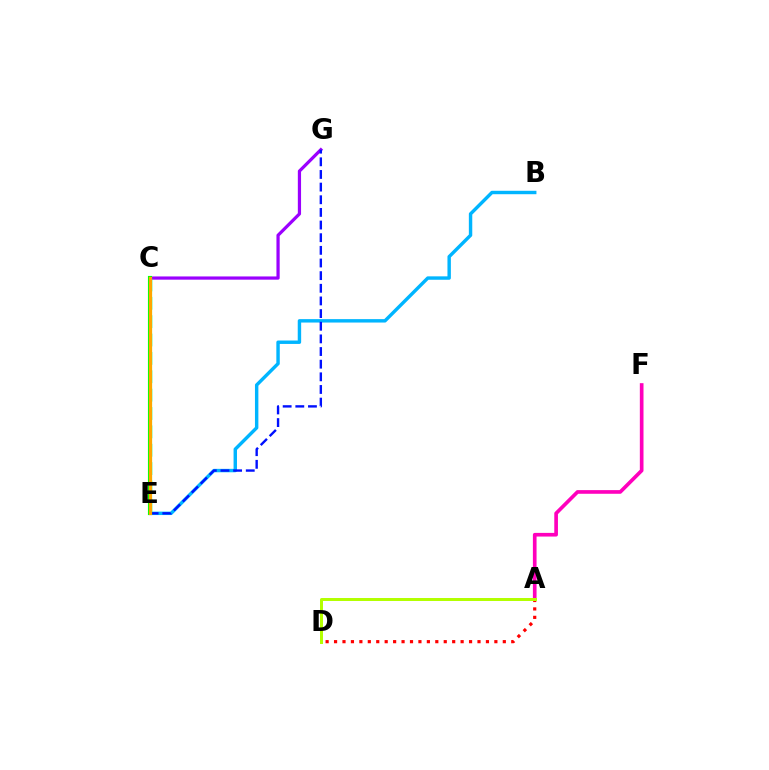{('B', 'E'): [{'color': '#00b5ff', 'line_style': 'solid', 'thickness': 2.46}], ('A', 'F'): [{'color': '#ff00bd', 'line_style': 'solid', 'thickness': 2.64}], ('C', 'G'): [{'color': '#9b00ff', 'line_style': 'solid', 'thickness': 2.32}], ('A', 'D'): [{'color': '#ff0000', 'line_style': 'dotted', 'thickness': 2.29}, {'color': '#b3ff00', 'line_style': 'solid', 'thickness': 2.15}], ('E', 'G'): [{'color': '#0010ff', 'line_style': 'dashed', 'thickness': 1.72}], ('C', 'E'): [{'color': '#00ff9d', 'line_style': 'dashed', 'thickness': 2.5}, {'color': '#08ff00', 'line_style': 'solid', 'thickness': 2.97}, {'color': '#ffa500', 'line_style': 'solid', 'thickness': 2.24}]}